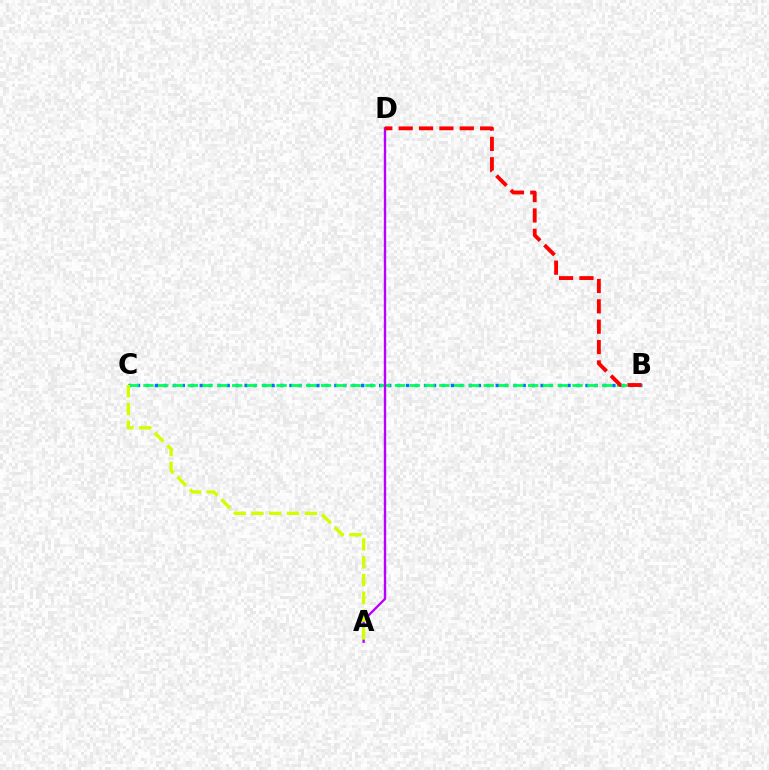{('B', 'C'): [{'color': '#0074ff', 'line_style': 'dotted', 'thickness': 2.44}, {'color': '#00ff5c', 'line_style': 'dashed', 'thickness': 2.01}], ('A', 'D'): [{'color': '#b900ff', 'line_style': 'solid', 'thickness': 1.71}], ('B', 'D'): [{'color': '#ff0000', 'line_style': 'dashed', 'thickness': 2.77}], ('A', 'C'): [{'color': '#d1ff00', 'line_style': 'dashed', 'thickness': 2.42}]}